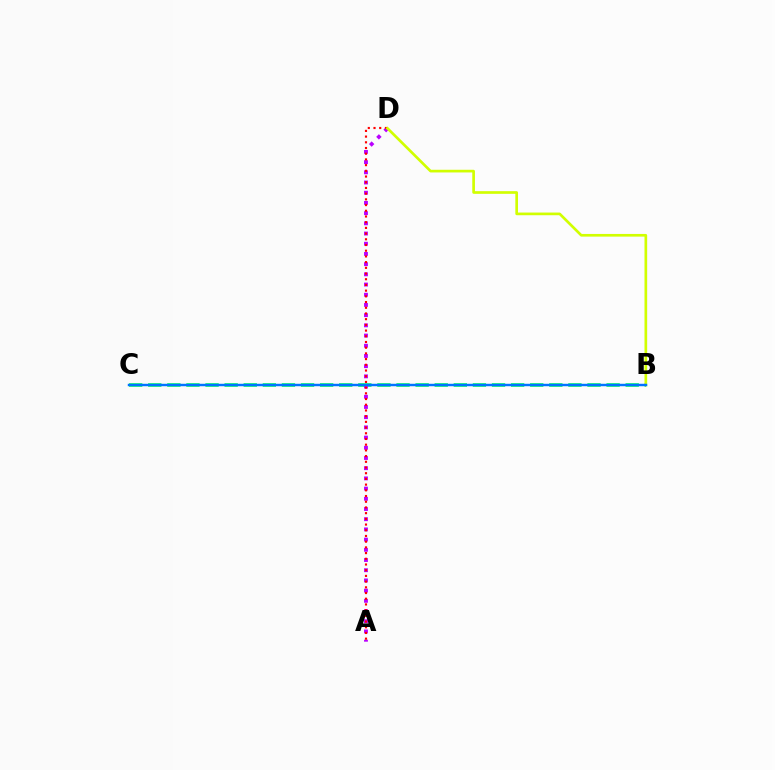{('B', 'C'): [{'color': '#00ff5c', 'line_style': 'dashed', 'thickness': 2.59}, {'color': '#0074ff', 'line_style': 'solid', 'thickness': 1.76}], ('A', 'D'): [{'color': '#b900ff', 'line_style': 'dotted', 'thickness': 2.77}, {'color': '#ff0000', 'line_style': 'dotted', 'thickness': 1.55}], ('B', 'D'): [{'color': '#d1ff00', 'line_style': 'solid', 'thickness': 1.92}]}